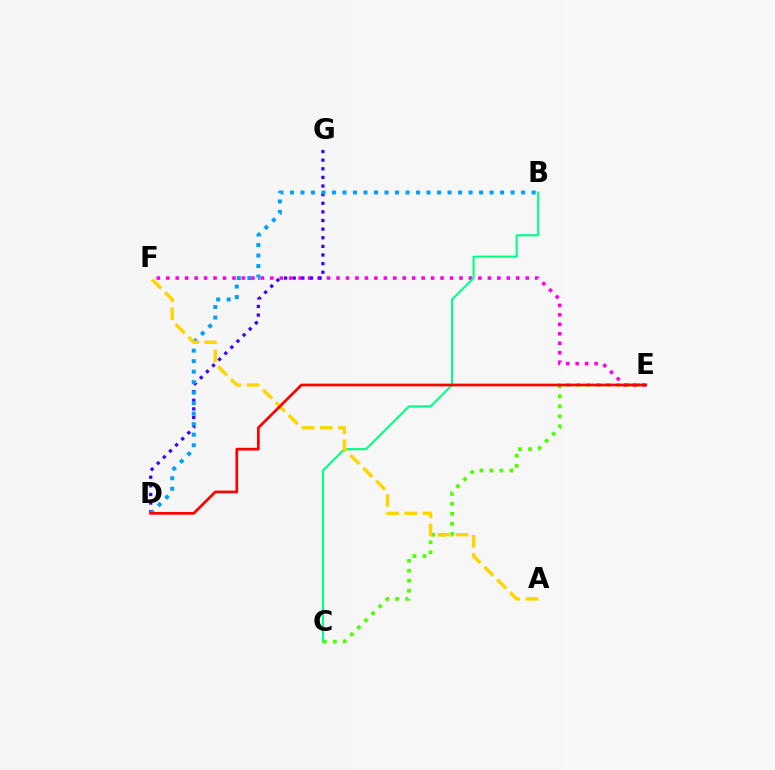{('E', 'F'): [{'color': '#ff00ed', 'line_style': 'dotted', 'thickness': 2.57}], ('D', 'G'): [{'color': '#3700ff', 'line_style': 'dotted', 'thickness': 2.34}], ('B', 'C'): [{'color': '#00ff86', 'line_style': 'solid', 'thickness': 1.51}], ('B', 'D'): [{'color': '#009eff', 'line_style': 'dotted', 'thickness': 2.86}], ('C', 'E'): [{'color': '#4fff00', 'line_style': 'dotted', 'thickness': 2.72}], ('A', 'F'): [{'color': '#ffd500', 'line_style': 'dashed', 'thickness': 2.46}], ('D', 'E'): [{'color': '#ff0000', 'line_style': 'solid', 'thickness': 1.96}]}